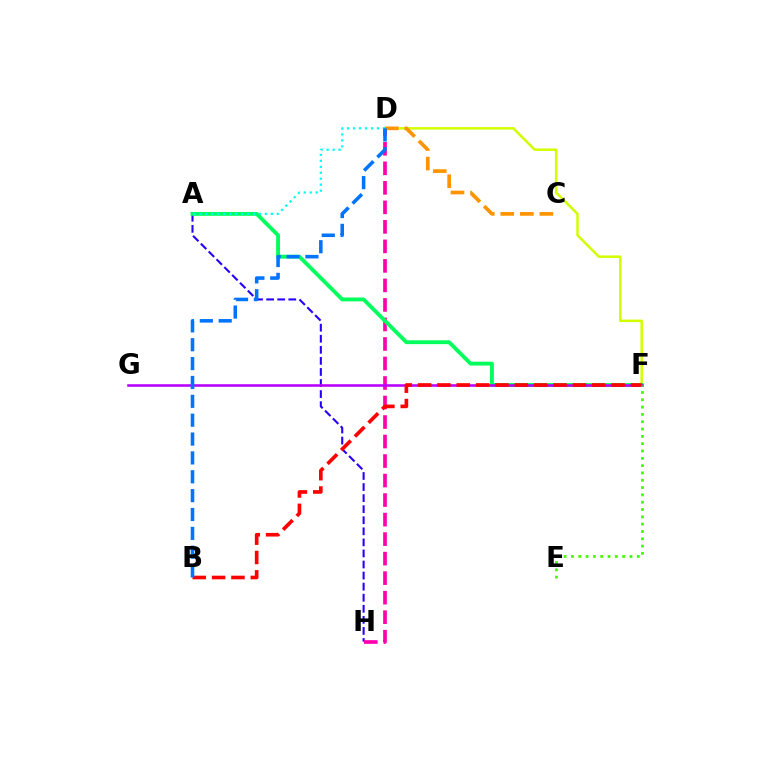{('A', 'H'): [{'color': '#2500ff', 'line_style': 'dashed', 'thickness': 1.5}], ('D', 'H'): [{'color': '#ff00ac', 'line_style': 'dashed', 'thickness': 2.65}], ('D', 'F'): [{'color': '#d1ff00', 'line_style': 'solid', 'thickness': 1.8}], ('A', 'F'): [{'color': '#00ff5c', 'line_style': 'solid', 'thickness': 2.77}], ('C', 'D'): [{'color': '#ff9400', 'line_style': 'dashed', 'thickness': 2.66}], ('F', 'G'): [{'color': '#b900ff', 'line_style': 'solid', 'thickness': 1.84}], ('B', 'F'): [{'color': '#ff0000', 'line_style': 'dashed', 'thickness': 2.63}], ('E', 'F'): [{'color': '#3dff00', 'line_style': 'dotted', 'thickness': 1.99}], ('A', 'D'): [{'color': '#00fff6', 'line_style': 'dotted', 'thickness': 1.62}], ('B', 'D'): [{'color': '#0074ff', 'line_style': 'dashed', 'thickness': 2.56}]}